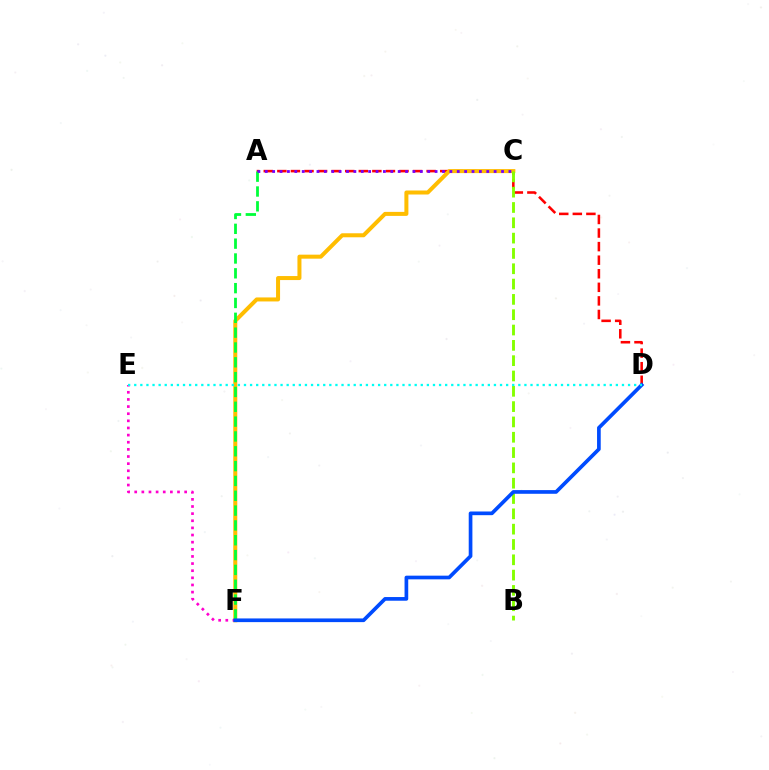{('A', 'D'): [{'color': '#ff0000', 'line_style': 'dashed', 'thickness': 1.84}], ('C', 'F'): [{'color': '#ffbd00', 'line_style': 'solid', 'thickness': 2.89}], ('E', 'F'): [{'color': '#ff00cf', 'line_style': 'dotted', 'thickness': 1.94}], ('B', 'C'): [{'color': '#84ff00', 'line_style': 'dashed', 'thickness': 2.08}], ('A', 'F'): [{'color': '#00ff39', 'line_style': 'dashed', 'thickness': 2.01}], ('A', 'C'): [{'color': '#7200ff', 'line_style': 'dotted', 'thickness': 2.01}], ('D', 'F'): [{'color': '#004bff', 'line_style': 'solid', 'thickness': 2.65}], ('D', 'E'): [{'color': '#00fff6', 'line_style': 'dotted', 'thickness': 1.66}]}